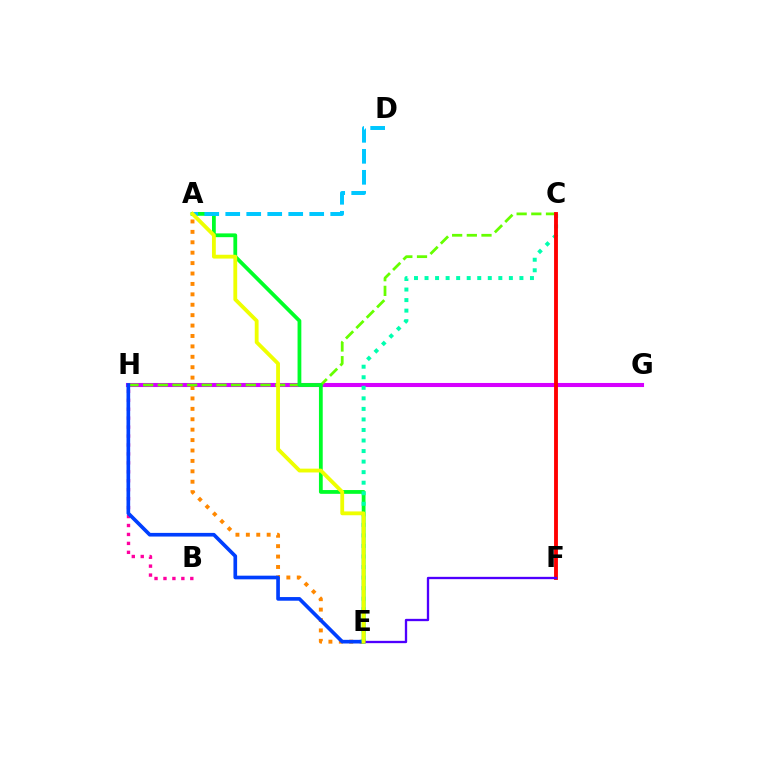{('G', 'H'): [{'color': '#d600ff', 'line_style': 'solid', 'thickness': 2.93}], ('A', 'E'): [{'color': '#ff8800', 'line_style': 'dotted', 'thickness': 2.83}, {'color': '#00ff27', 'line_style': 'solid', 'thickness': 2.72}, {'color': '#eeff00', 'line_style': 'solid', 'thickness': 2.75}], ('B', 'H'): [{'color': '#ff00a0', 'line_style': 'dotted', 'thickness': 2.43}], ('C', 'H'): [{'color': '#66ff00', 'line_style': 'dashed', 'thickness': 1.99}], ('E', 'H'): [{'color': '#003fff', 'line_style': 'solid', 'thickness': 2.63}], ('C', 'E'): [{'color': '#00ffaf', 'line_style': 'dotted', 'thickness': 2.86}], ('C', 'F'): [{'color': '#ff0000', 'line_style': 'solid', 'thickness': 2.78}], ('A', 'D'): [{'color': '#00c7ff', 'line_style': 'dashed', 'thickness': 2.85}], ('E', 'F'): [{'color': '#4f00ff', 'line_style': 'solid', 'thickness': 1.67}]}